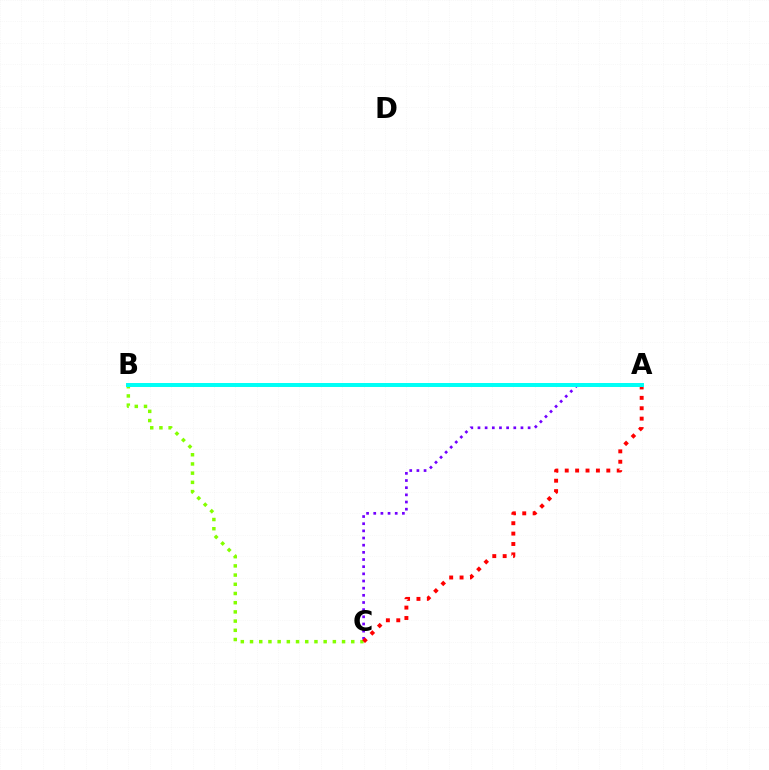{('A', 'C'): [{'color': '#7200ff', 'line_style': 'dotted', 'thickness': 1.95}, {'color': '#ff0000', 'line_style': 'dotted', 'thickness': 2.82}], ('B', 'C'): [{'color': '#84ff00', 'line_style': 'dotted', 'thickness': 2.5}], ('A', 'B'): [{'color': '#00fff6', 'line_style': 'solid', 'thickness': 2.86}]}